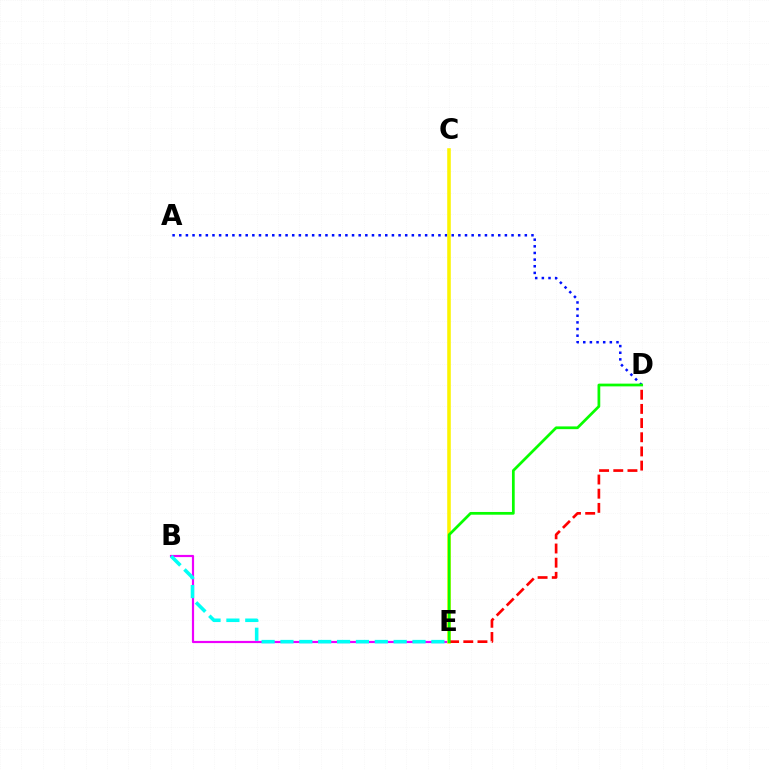{('A', 'D'): [{'color': '#0010ff', 'line_style': 'dotted', 'thickness': 1.81}], ('B', 'E'): [{'color': '#ee00ff', 'line_style': 'solid', 'thickness': 1.58}, {'color': '#00fff6', 'line_style': 'dashed', 'thickness': 2.56}], ('C', 'E'): [{'color': '#fcf500', 'line_style': 'solid', 'thickness': 2.57}], ('D', 'E'): [{'color': '#ff0000', 'line_style': 'dashed', 'thickness': 1.93}, {'color': '#08ff00', 'line_style': 'solid', 'thickness': 1.97}]}